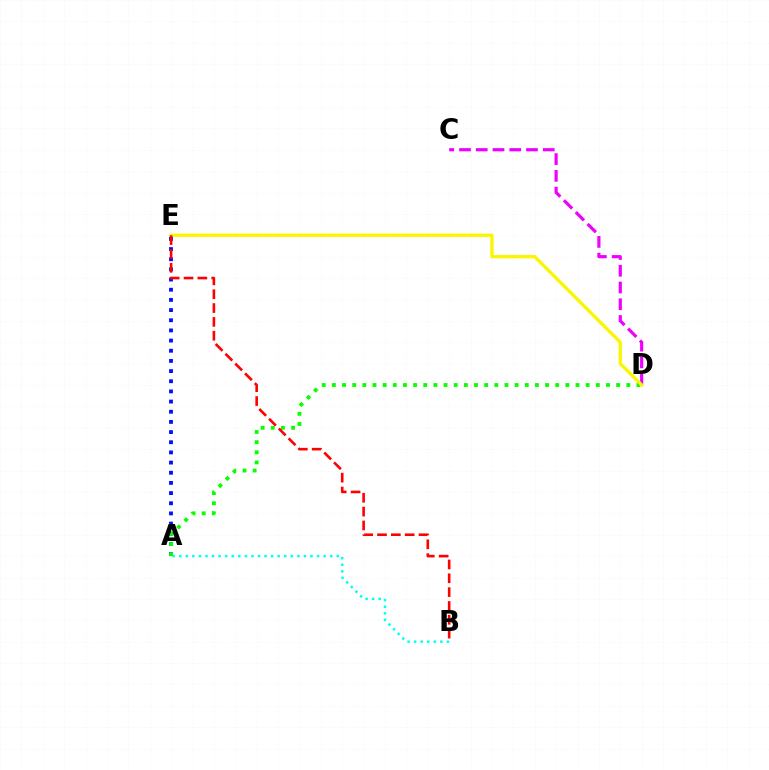{('C', 'D'): [{'color': '#ee00ff', 'line_style': 'dashed', 'thickness': 2.28}], ('A', 'B'): [{'color': '#00fff6', 'line_style': 'dotted', 'thickness': 1.78}], ('A', 'E'): [{'color': '#0010ff', 'line_style': 'dotted', 'thickness': 2.76}], ('A', 'D'): [{'color': '#08ff00', 'line_style': 'dotted', 'thickness': 2.76}], ('D', 'E'): [{'color': '#fcf500', 'line_style': 'solid', 'thickness': 2.4}], ('B', 'E'): [{'color': '#ff0000', 'line_style': 'dashed', 'thickness': 1.88}]}